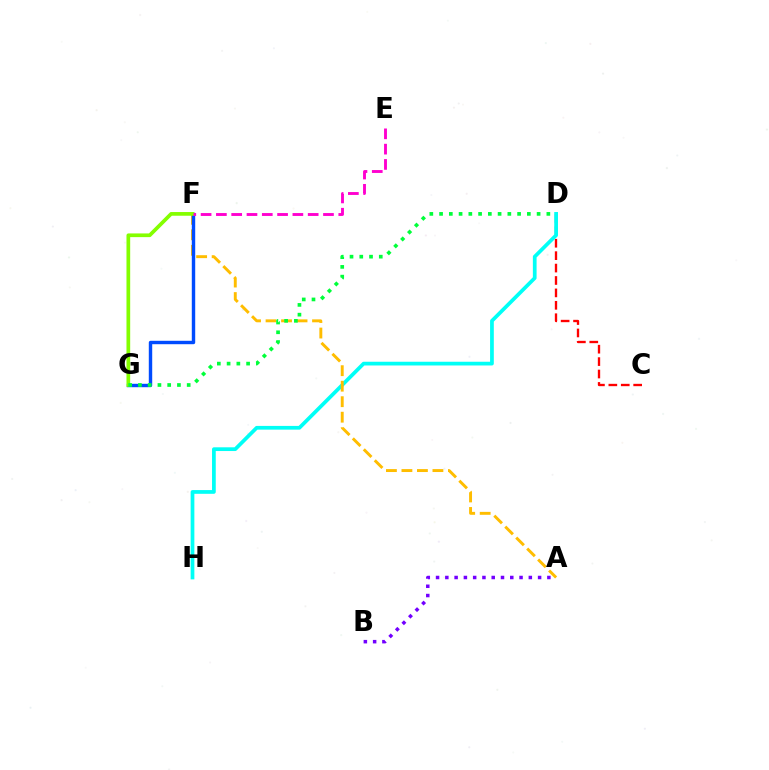{('C', 'D'): [{'color': '#ff0000', 'line_style': 'dashed', 'thickness': 1.69}], ('D', 'H'): [{'color': '#00fff6', 'line_style': 'solid', 'thickness': 2.69}], ('A', 'F'): [{'color': '#ffbd00', 'line_style': 'dashed', 'thickness': 2.11}], ('F', 'G'): [{'color': '#004bff', 'line_style': 'solid', 'thickness': 2.46}, {'color': '#84ff00', 'line_style': 'solid', 'thickness': 2.67}], ('A', 'B'): [{'color': '#7200ff', 'line_style': 'dotted', 'thickness': 2.52}], ('E', 'F'): [{'color': '#ff00cf', 'line_style': 'dashed', 'thickness': 2.08}], ('D', 'G'): [{'color': '#00ff39', 'line_style': 'dotted', 'thickness': 2.65}]}